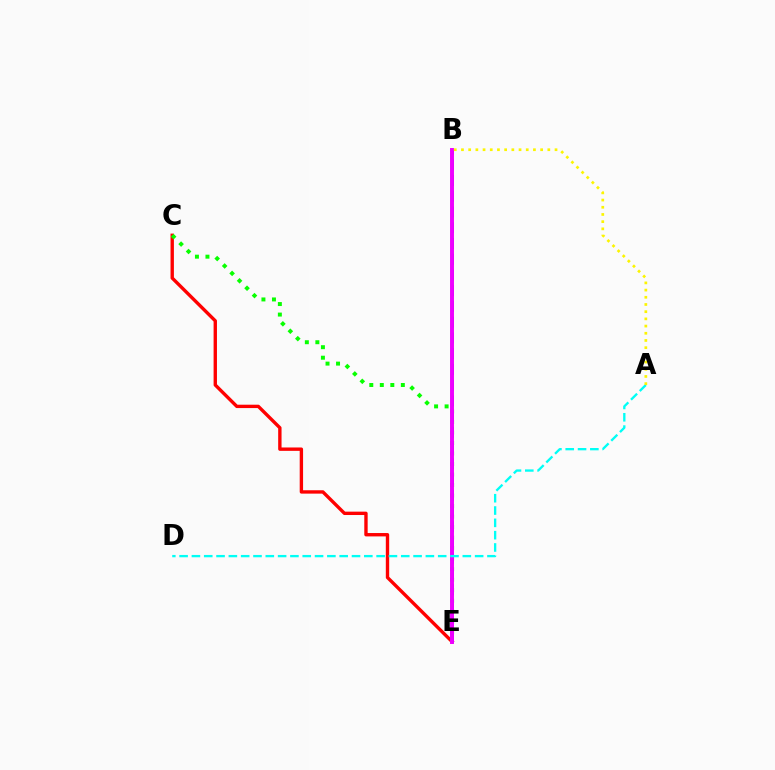{('C', 'E'): [{'color': '#ff0000', 'line_style': 'solid', 'thickness': 2.43}, {'color': '#08ff00', 'line_style': 'dotted', 'thickness': 2.86}], ('B', 'E'): [{'color': '#0010ff', 'line_style': 'dashed', 'thickness': 2.14}, {'color': '#ee00ff', 'line_style': 'solid', 'thickness': 2.84}], ('A', 'D'): [{'color': '#00fff6', 'line_style': 'dashed', 'thickness': 1.67}], ('A', 'B'): [{'color': '#fcf500', 'line_style': 'dotted', 'thickness': 1.96}]}